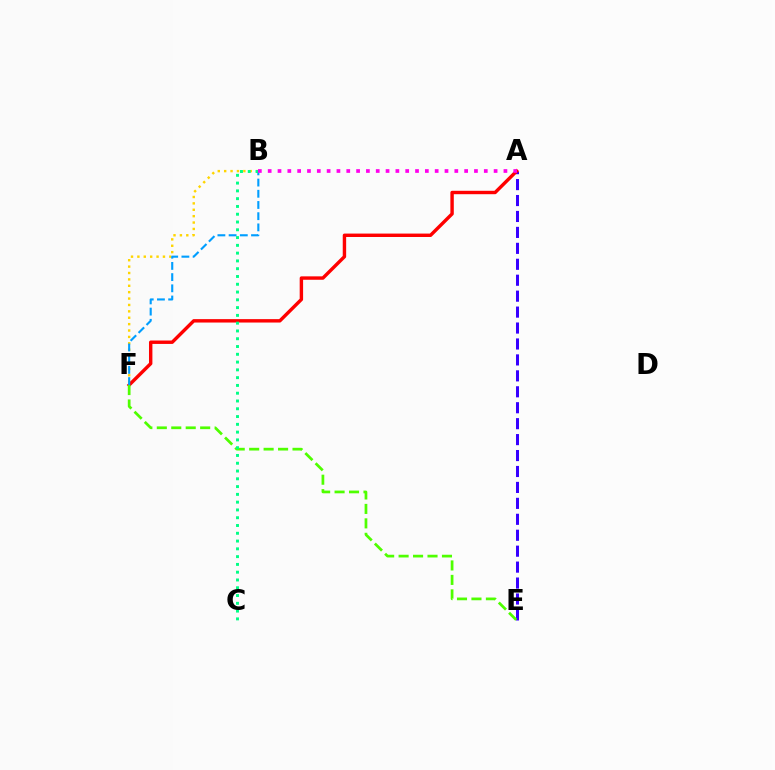{('B', 'F'): [{'color': '#ffd500', 'line_style': 'dotted', 'thickness': 1.74}, {'color': '#009eff', 'line_style': 'dashed', 'thickness': 1.52}], ('A', 'E'): [{'color': '#3700ff', 'line_style': 'dashed', 'thickness': 2.17}], ('A', 'F'): [{'color': '#ff0000', 'line_style': 'solid', 'thickness': 2.45}], ('E', 'F'): [{'color': '#4fff00', 'line_style': 'dashed', 'thickness': 1.96}], ('B', 'C'): [{'color': '#00ff86', 'line_style': 'dotted', 'thickness': 2.11}], ('A', 'B'): [{'color': '#ff00ed', 'line_style': 'dotted', 'thickness': 2.67}]}